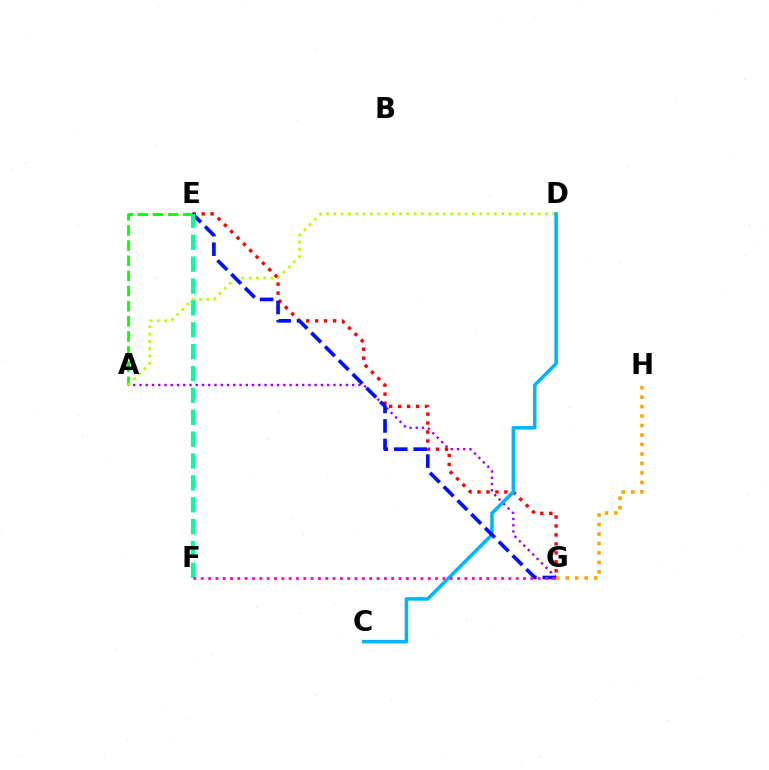{('A', 'G'): [{'color': '#9b00ff', 'line_style': 'dotted', 'thickness': 1.7}], ('A', 'E'): [{'color': '#08ff00', 'line_style': 'dashed', 'thickness': 2.06}], ('G', 'H'): [{'color': '#ffa500', 'line_style': 'dotted', 'thickness': 2.57}], ('E', 'G'): [{'color': '#ff0000', 'line_style': 'dotted', 'thickness': 2.44}, {'color': '#0010ff', 'line_style': 'dashed', 'thickness': 2.65}], ('A', 'D'): [{'color': '#b3ff00', 'line_style': 'dotted', 'thickness': 1.98}], ('C', 'D'): [{'color': '#00b5ff', 'line_style': 'solid', 'thickness': 2.54}], ('E', 'F'): [{'color': '#00ff9d', 'line_style': 'dashed', 'thickness': 2.97}], ('F', 'G'): [{'color': '#ff00bd', 'line_style': 'dotted', 'thickness': 1.99}]}